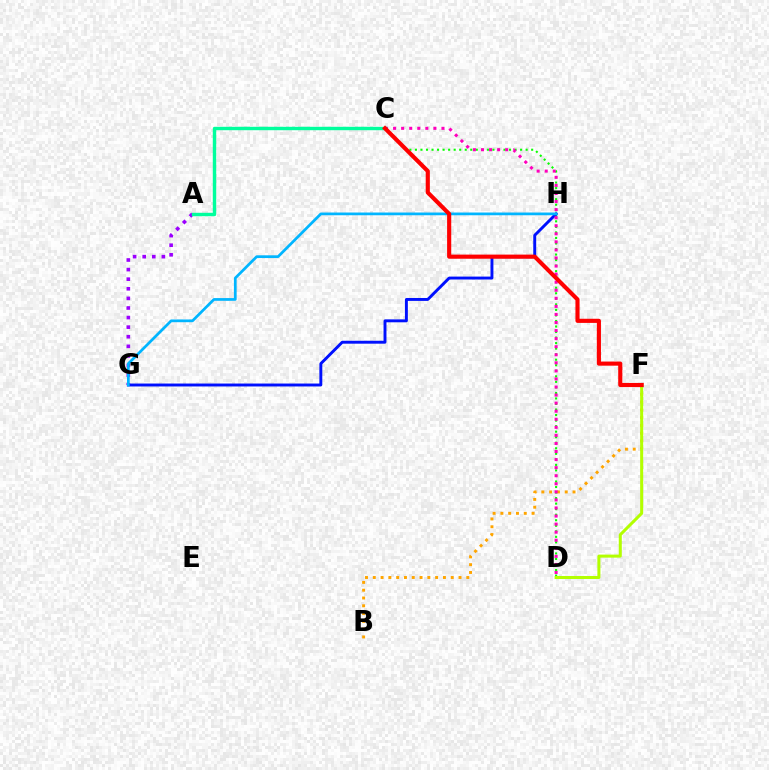{('C', 'D'): [{'color': '#08ff00', 'line_style': 'dotted', 'thickness': 1.5}, {'color': '#ff00bd', 'line_style': 'dotted', 'thickness': 2.19}], ('A', 'G'): [{'color': '#9b00ff', 'line_style': 'dotted', 'thickness': 2.61}], ('G', 'H'): [{'color': '#0010ff', 'line_style': 'solid', 'thickness': 2.1}, {'color': '#00b5ff', 'line_style': 'solid', 'thickness': 1.97}], ('B', 'F'): [{'color': '#ffa500', 'line_style': 'dotted', 'thickness': 2.12}], ('A', 'C'): [{'color': '#00ff9d', 'line_style': 'solid', 'thickness': 2.46}], ('D', 'F'): [{'color': '#b3ff00', 'line_style': 'solid', 'thickness': 2.18}], ('C', 'F'): [{'color': '#ff0000', 'line_style': 'solid', 'thickness': 2.97}]}